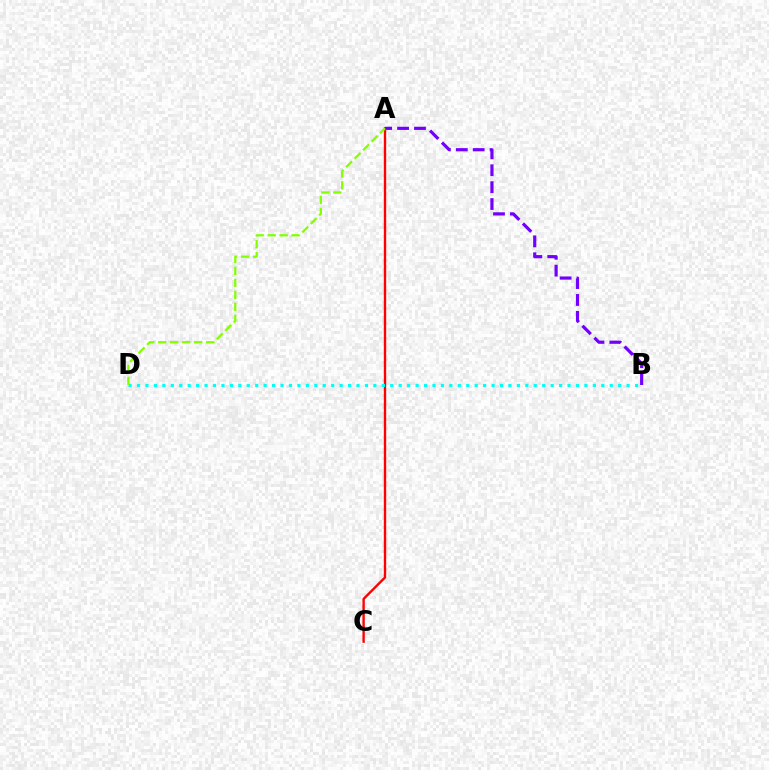{('A', 'C'): [{'color': '#ff0000', 'line_style': 'solid', 'thickness': 1.7}], ('B', 'D'): [{'color': '#00fff6', 'line_style': 'dotted', 'thickness': 2.29}], ('A', 'B'): [{'color': '#7200ff', 'line_style': 'dashed', 'thickness': 2.3}], ('A', 'D'): [{'color': '#84ff00', 'line_style': 'dashed', 'thickness': 1.63}]}